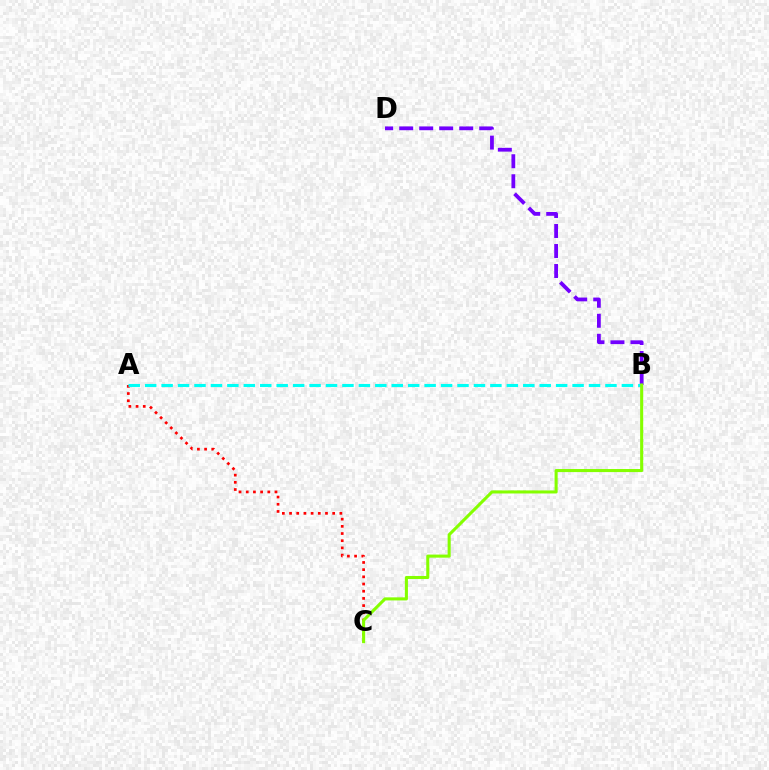{('A', 'C'): [{'color': '#ff0000', 'line_style': 'dotted', 'thickness': 1.95}], ('B', 'D'): [{'color': '#7200ff', 'line_style': 'dashed', 'thickness': 2.72}], ('A', 'B'): [{'color': '#00fff6', 'line_style': 'dashed', 'thickness': 2.23}], ('B', 'C'): [{'color': '#84ff00', 'line_style': 'solid', 'thickness': 2.21}]}